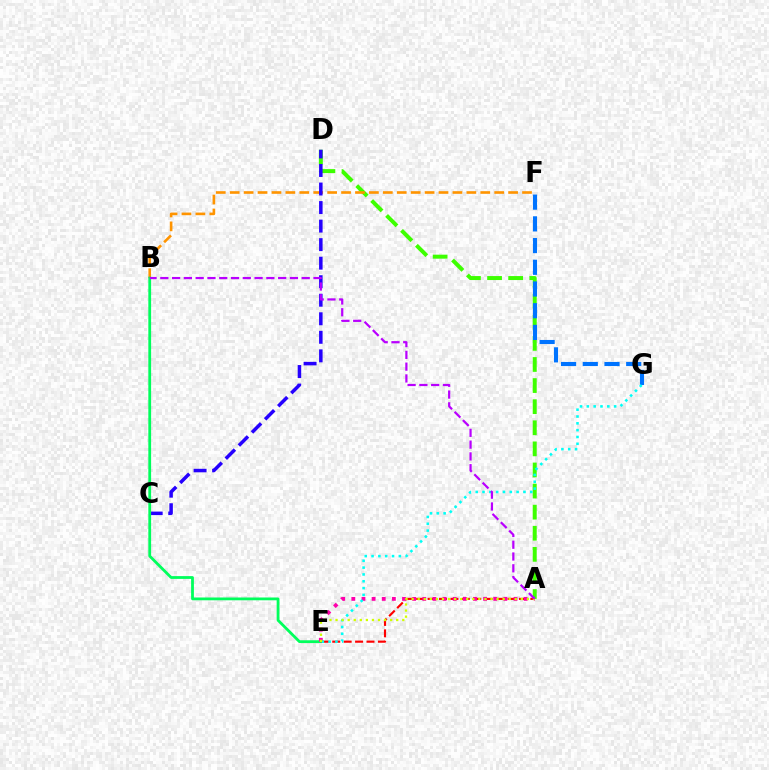{('A', 'D'): [{'color': '#3dff00', 'line_style': 'dashed', 'thickness': 2.87}], ('F', 'G'): [{'color': '#0074ff', 'line_style': 'dashed', 'thickness': 2.95}], ('B', 'F'): [{'color': '#ff9400', 'line_style': 'dashed', 'thickness': 1.89}], ('C', 'D'): [{'color': '#2500ff', 'line_style': 'dashed', 'thickness': 2.52}], ('B', 'E'): [{'color': '#00ff5c', 'line_style': 'solid', 'thickness': 2.01}], ('A', 'E'): [{'color': '#ff0000', 'line_style': 'dashed', 'thickness': 1.55}, {'color': '#ff00ac', 'line_style': 'dotted', 'thickness': 2.75}, {'color': '#d1ff00', 'line_style': 'dotted', 'thickness': 1.65}], ('E', 'G'): [{'color': '#00fff6', 'line_style': 'dotted', 'thickness': 1.85}], ('A', 'B'): [{'color': '#b900ff', 'line_style': 'dashed', 'thickness': 1.6}]}